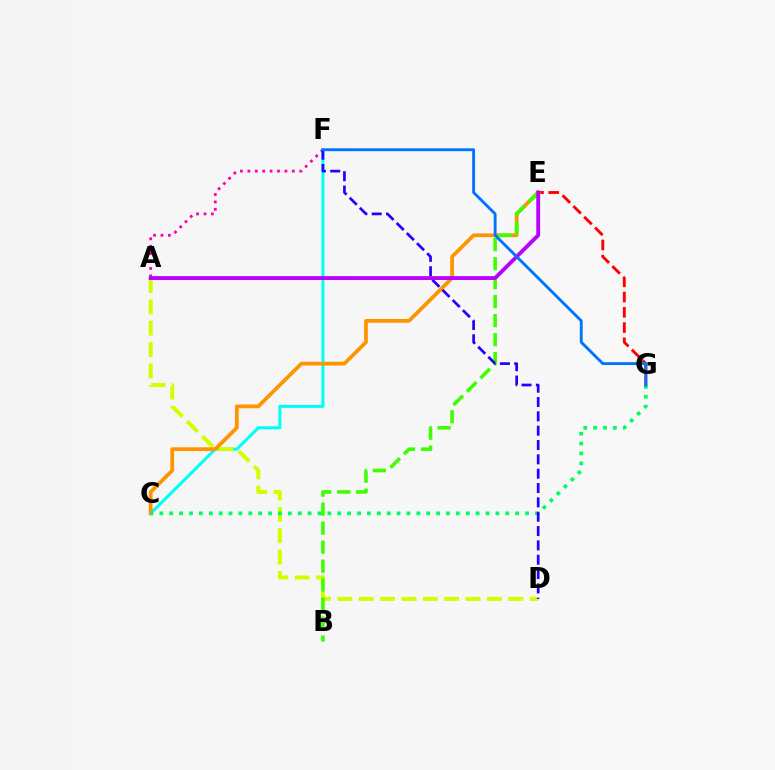{('C', 'F'): [{'color': '#00fff6', 'line_style': 'solid', 'thickness': 2.19}], ('E', 'G'): [{'color': '#ff0000', 'line_style': 'dashed', 'thickness': 2.07}], ('A', 'D'): [{'color': '#d1ff00', 'line_style': 'dashed', 'thickness': 2.9}], ('C', 'E'): [{'color': '#ff9400', 'line_style': 'solid', 'thickness': 2.7}], ('B', 'E'): [{'color': '#3dff00', 'line_style': 'dashed', 'thickness': 2.58}], ('A', 'F'): [{'color': '#ff00ac', 'line_style': 'dotted', 'thickness': 2.01}], ('C', 'G'): [{'color': '#00ff5c', 'line_style': 'dotted', 'thickness': 2.69}], ('D', 'F'): [{'color': '#2500ff', 'line_style': 'dashed', 'thickness': 1.95}], ('A', 'E'): [{'color': '#b900ff', 'line_style': 'solid', 'thickness': 2.77}], ('F', 'G'): [{'color': '#0074ff', 'line_style': 'solid', 'thickness': 2.07}]}